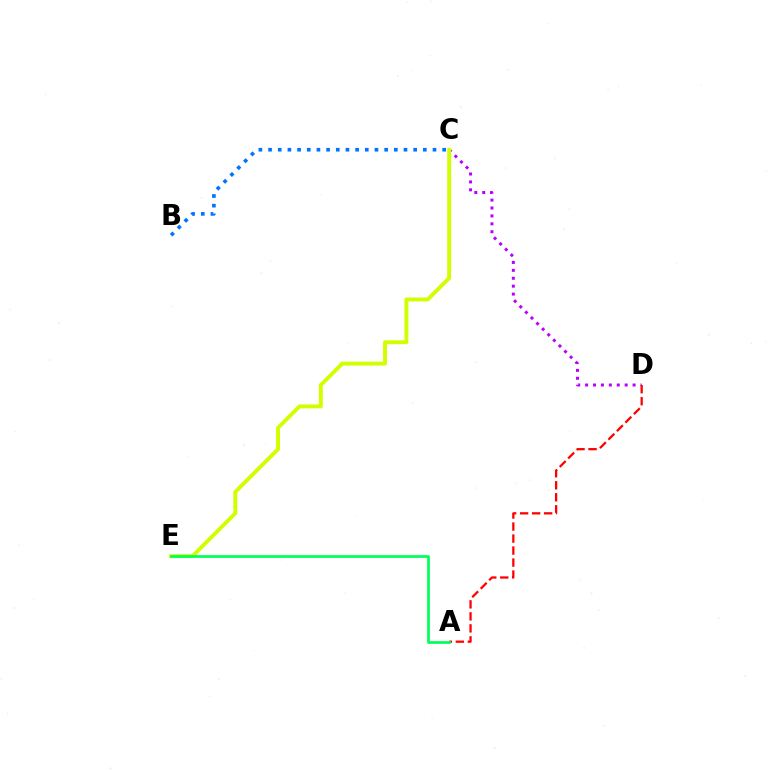{('C', 'D'): [{'color': '#b900ff', 'line_style': 'dotted', 'thickness': 2.15}], ('C', 'E'): [{'color': '#d1ff00', 'line_style': 'solid', 'thickness': 2.81}], ('A', 'D'): [{'color': '#ff0000', 'line_style': 'dashed', 'thickness': 1.63}], ('B', 'C'): [{'color': '#0074ff', 'line_style': 'dotted', 'thickness': 2.63}], ('A', 'E'): [{'color': '#00ff5c', 'line_style': 'solid', 'thickness': 1.98}]}